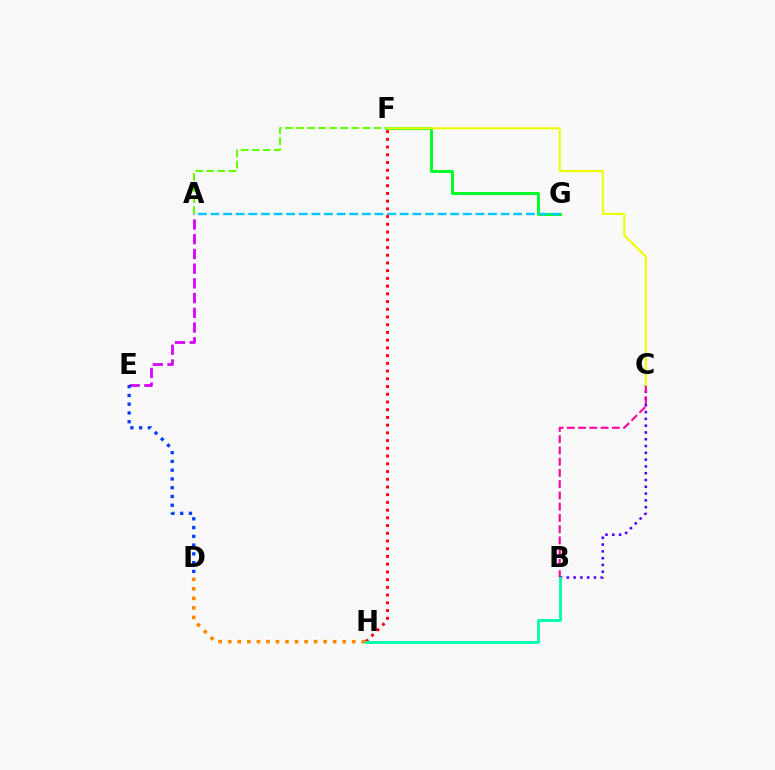{('A', 'F'): [{'color': '#66ff00', 'line_style': 'dashed', 'thickness': 1.5}], ('F', 'G'): [{'color': '#00ff27', 'line_style': 'solid', 'thickness': 2.11}], ('B', 'C'): [{'color': '#4f00ff', 'line_style': 'dotted', 'thickness': 1.84}, {'color': '#ff00a0', 'line_style': 'dashed', 'thickness': 1.53}], ('D', 'H'): [{'color': '#ff8800', 'line_style': 'dotted', 'thickness': 2.59}], ('C', 'F'): [{'color': '#eeff00', 'line_style': 'solid', 'thickness': 1.51}], ('A', 'E'): [{'color': '#d600ff', 'line_style': 'dashed', 'thickness': 2.0}], ('A', 'G'): [{'color': '#00c7ff', 'line_style': 'dashed', 'thickness': 1.71}], ('F', 'H'): [{'color': '#ff0000', 'line_style': 'dotted', 'thickness': 2.1}], ('B', 'H'): [{'color': '#00ffaf', 'line_style': 'solid', 'thickness': 2.06}], ('D', 'E'): [{'color': '#003fff', 'line_style': 'dotted', 'thickness': 2.38}]}